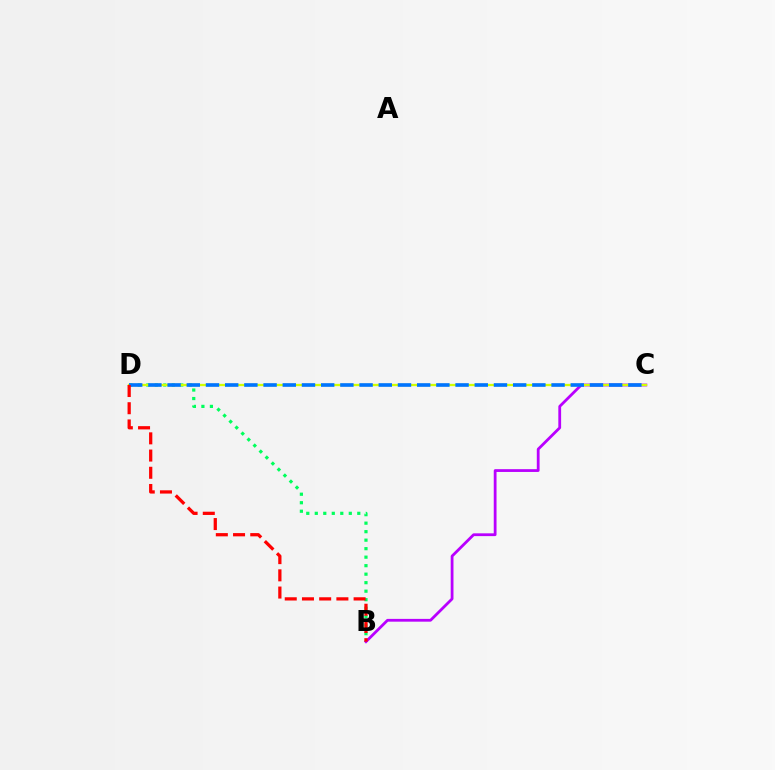{('B', 'D'): [{'color': '#00ff5c', 'line_style': 'dotted', 'thickness': 2.31}, {'color': '#ff0000', 'line_style': 'dashed', 'thickness': 2.34}], ('B', 'C'): [{'color': '#b900ff', 'line_style': 'solid', 'thickness': 2.01}], ('C', 'D'): [{'color': '#d1ff00', 'line_style': 'solid', 'thickness': 1.65}, {'color': '#0074ff', 'line_style': 'dashed', 'thickness': 2.61}]}